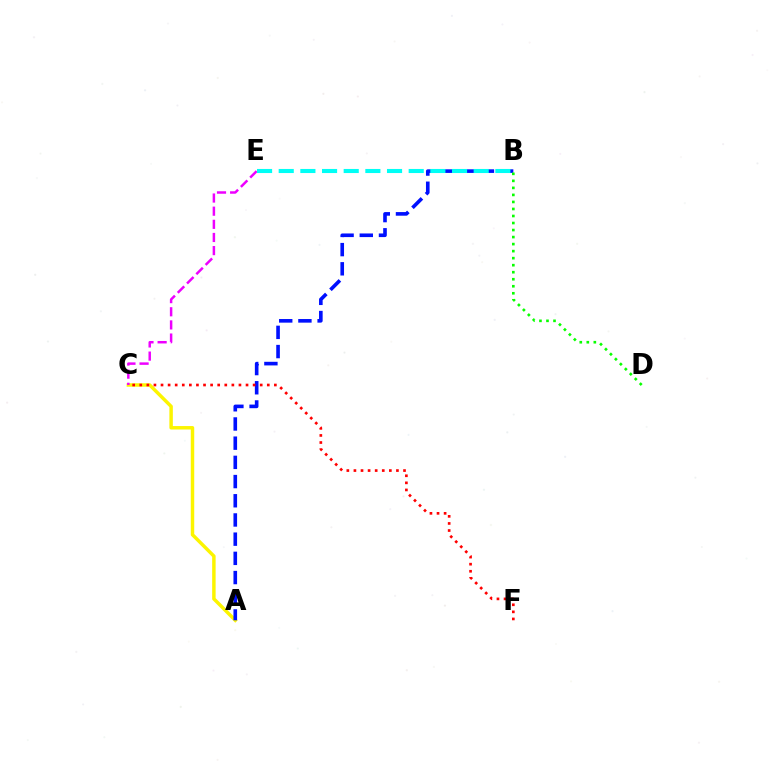{('A', 'C'): [{'color': '#fcf500', 'line_style': 'solid', 'thickness': 2.49}], ('C', 'E'): [{'color': '#ee00ff', 'line_style': 'dashed', 'thickness': 1.79}], ('A', 'B'): [{'color': '#0010ff', 'line_style': 'dashed', 'thickness': 2.61}], ('C', 'F'): [{'color': '#ff0000', 'line_style': 'dotted', 'thickness': 1.92}], ('B', 'E'): [{'color': '#00fff6', 'line_style': 'dashed', 'thickness': 2.94}], ('B', 'D'): [{'color': '#08ff00', 'line_style': 'dotted', 'thickness': 1.91}]}